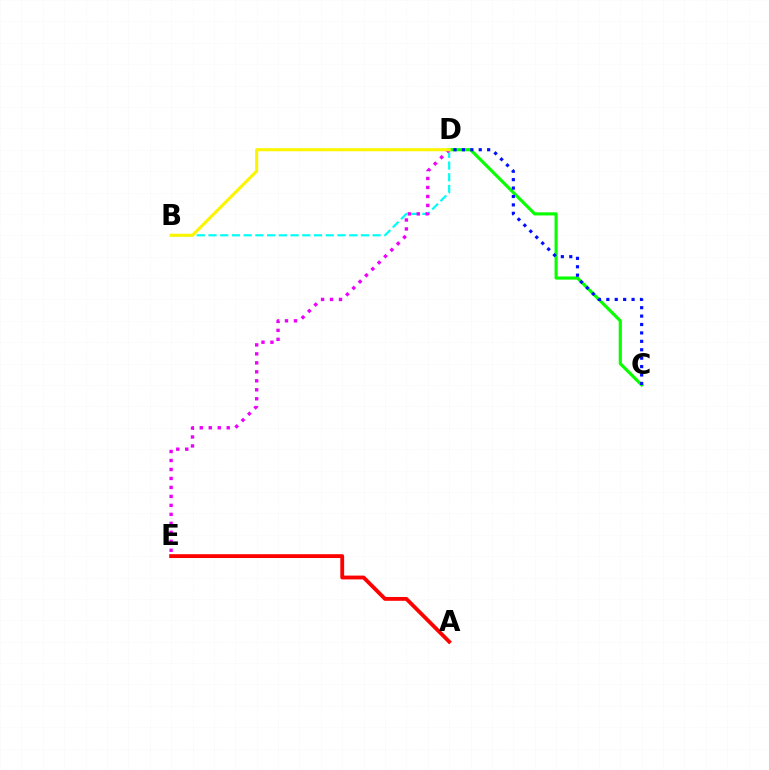{('C', 'D'): [{'color': '#08ff00', 'line_style': 'solid', 'thickness': 2.26}, {'color': '#0010ff', 'line_style': 'dotted', 'thickness': 2.29}], ('B', 'D'): [{'color': '#00fff6', 'line_style': 'dashed', 'thickness': 1.59}, {'color': '#fcf500', 'line_style': 'solid', 'thickness': 2.23}], ('D', 'E'): [{'color': '#ee00ff', 'line_style': 'dotted', 'thickness': 2.44}], ('A', 'E'): [{'color': '#ff0000', 'line_style': 'solid', 'thickness': 2.76}]}